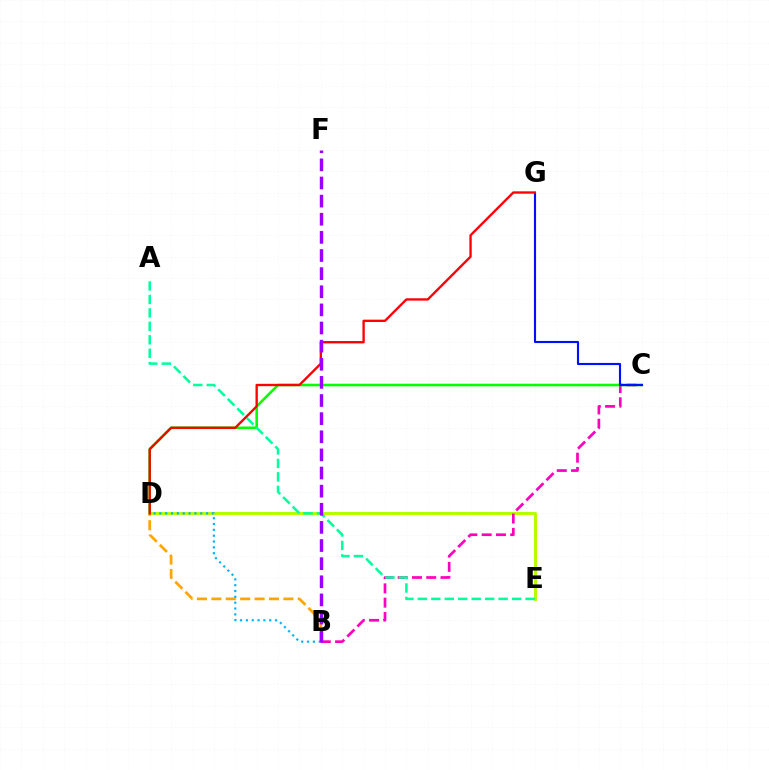{('D', 'E'): [{'color': '#b3ff00', 'line_style': 'solid', 'thickness': 2.14}], ('B', 'C'): [{'color': '#ff00bd', 'line_style': 'dashed', 'thickness': 1.94}], ('C', 'D'): [{'color': '#08ff00', 'line_style': 'solid', 'thickness': 1.86}], ('C', 'G'): [{'color': '#0010ff', 'line_style': 'solid', 'thickness': 1.54}], ('B', 'D'): [{'color': '#ffa500', 'line_style': 'dashed', 'thickness': 1.96}, {'color': '#00b5ff', 'line_style': 'dotted', 'thickness': 1.59}], ('A', 'E'): [{'color': '#00ff9d', 'line_style': 'dashed', 'thickness': 1.83}], ('D', 'G'): [{'color': '#ff0000', 'line_style': 'solid', 'thickness': 1.69}], ('B', 'F'): [{'color': '#9b00ff', 'line_style': 'dashed', 'thickness': 2.46}]}